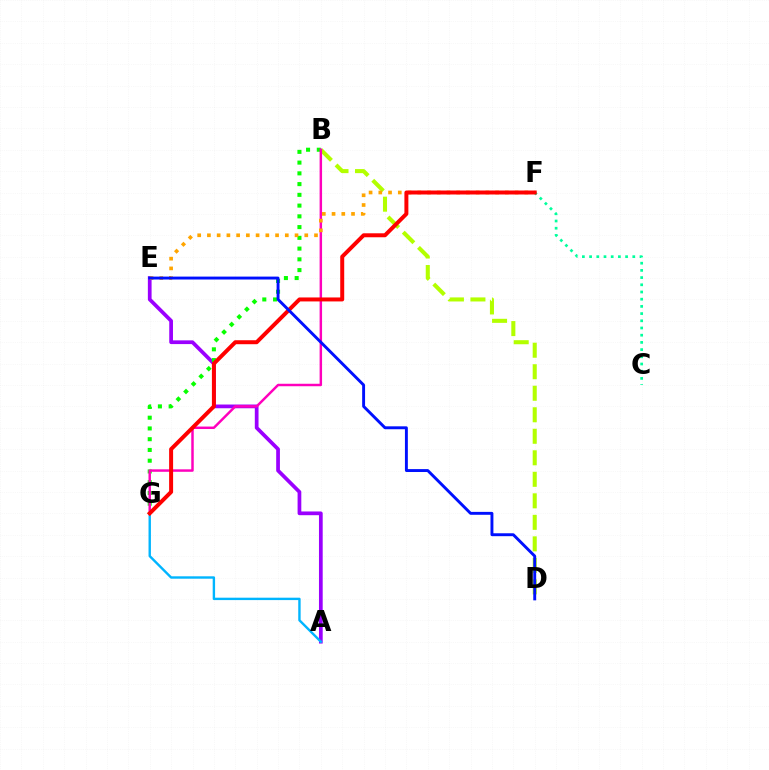{('A', 'E'): [{'color': '#9b00ff', 'line_style': 'solid', 'thickness': 2.68}], ('B', 'D'): [{'color': '#b3ff00', 'line_style': 'dashed', 'thickness': 2.92}], ('B', 'G'): [{'color': '#08ff00', 'line_style': 'dotted', 'thickness': 2.92}, {'color': '#ff00bd', 'line_style': 'solid', 'thickness': 1.77}], ('C', 'F'): [{'color': '#00ff9d', 'line_style': 'dotted', 'thickness': 1.96}], ('E', 'F'): [{'color': '#ffa500', 'line_style': 'dotted', 'thickness': 2.64}], ('A', 'G'): [{'color': '#00b5ff', 'line_style': 'solid', 'thickness': 1.72}], ('F', 'G'): [{'color': '#ff0000', 'line_style': 'solid', 'thickness': 2.86}], ('D', 'E'): [{'color': '#0010ff', 'line_style': 'solid', 'thickness': 2.1}]}